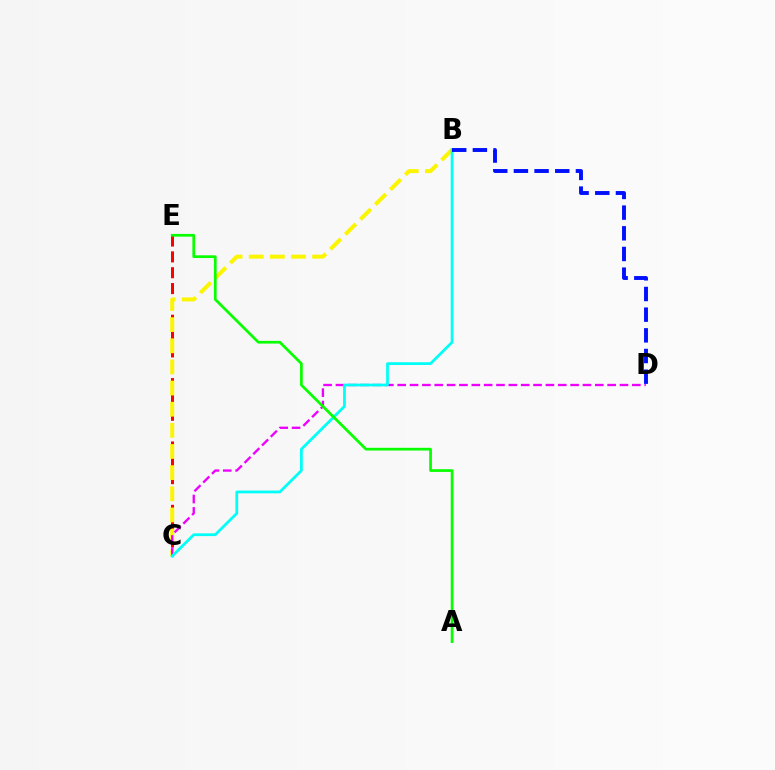{('C', 'E'): [{'color': '#ff0000', 'line_style': 'dashed', 'thickness': 2.15}], ('B', 'C'): [{'color': '#fcf500', 'line_style': 'dashed', 'thickness': 2.87}, {'color': '#00fff6', 'line_style': 'solid', 'thickness': 1.99}], ('C', 'D'): [{'color': '#ee00ff', 'line_style': 'dashed', 'thickness': 1.68}], ('A', 'E'): [{'color': '#08ff00', 'line_style': 'solid', 'thickness': 1.96}], ('B', 'D'): [{'color': '#0010ff', 'line_style': 'dashed', 'thickness': 2.81}]}